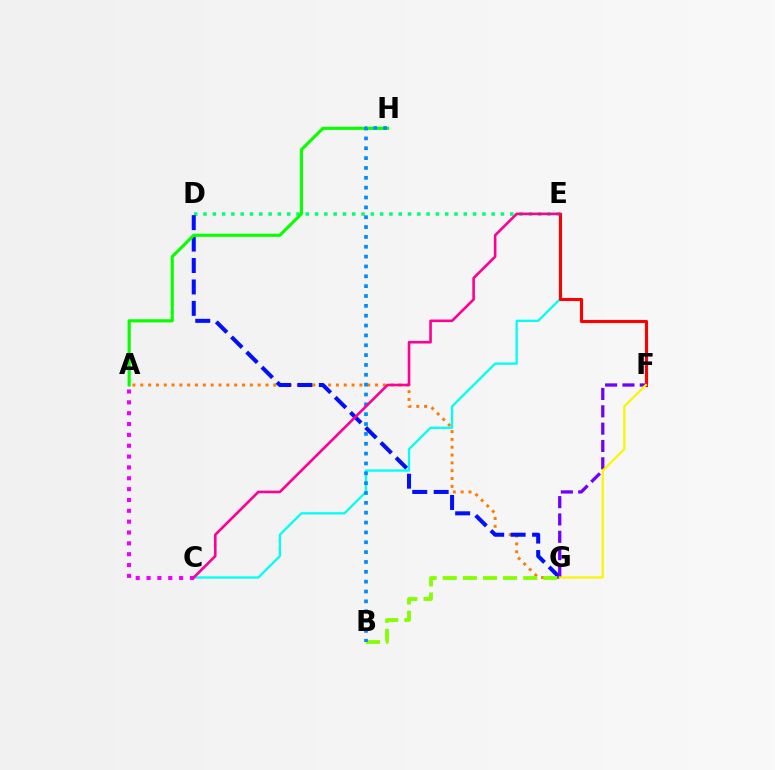{('D', 'E'): [{'color': '#00ff74', 'line_style': 'dotted', 'thickness': 2.53}], ('A', 'G'): [{'color': '#ff7c00', 'line_style': 'dotted', 'thickness': 2.13}], ('D', 'G'): [{'color': '#0010ff', 'line_style': 'dashed', 'thickness': 2.91}], ('B', 'G'): [{'color': '#84ff00', 'line_style': 'dashed', 'thickness': 2.73}], ('C', 'E'): [{'color': '#00fff6', 'line_style': 'solid', 'thickness': 1.65}, {'color': '#ff0094', 'line_style': 'solid', 'thickness': 1.88}], ('E', 'F'): [{'color': '#ff0000', 'line_style': 'solid', 'thickness': 2.24}], ('A', 'H'): [{'color': '#08ff00', 'line_style': 'solid', 'thickness': 2.26}], ('B', 'H'): [{'color': '#008cff', 'line_style': 'dotted', 'thickness': 2.68}], ('A', 'C'): [{'color': '#ee00ff', 'line_style': 'dotted', 'thickness': 2.95}], ('F', 'G'): [{'color': '#7200ff', 'line_style': 'dashed', 'thickness': 2.35}, {'color': '#fcf500', 'line_style': 'solid', 'thickness': 1.59}]}